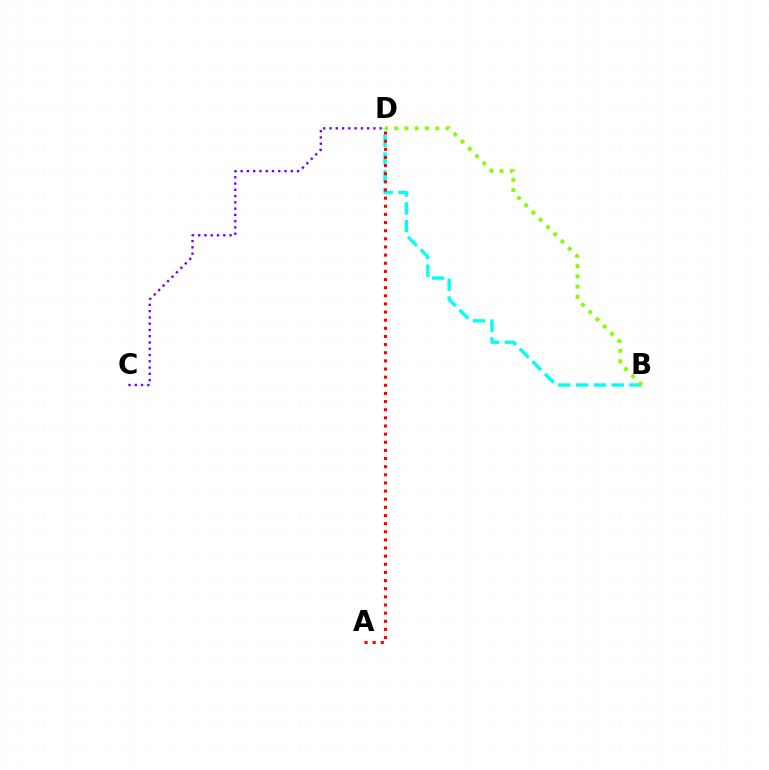{('B', 'D'): [{'color': '#00fff6', 'line_style': 'dashed', 'thickness': 2.42}, {'color': '#84ff00', 'line_style': 'dotted', 'thickness': 2.79}], ('A', 'D'): [{'color': '#ff0000', 'line_style': 'dotted', 'thickness': 2.21}], ('C', 'D'): [{'color': '#7200ff', 'line_style': 'dotted', 'thickness': 1.7}]}